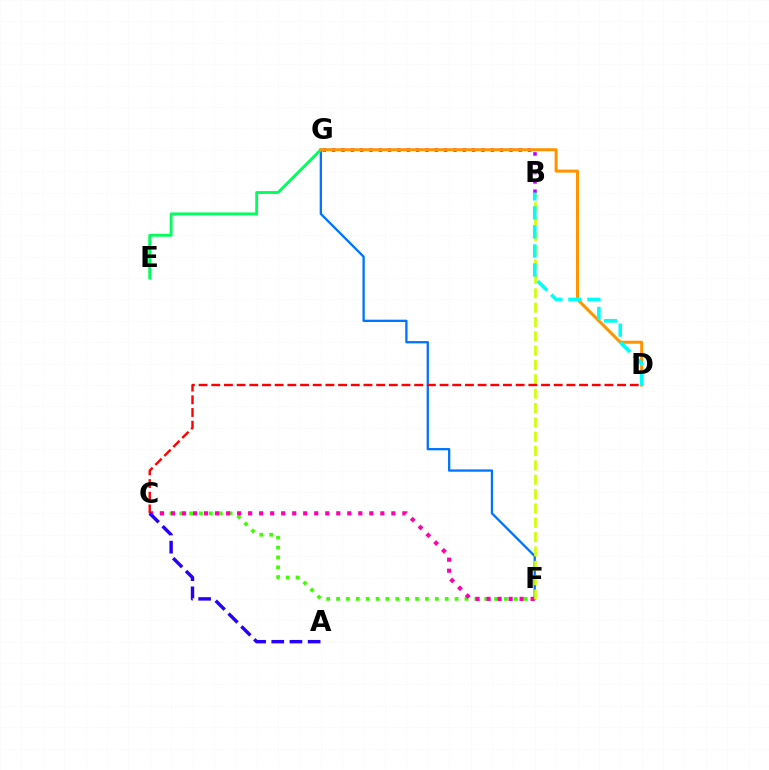{('F', 'G'): [{'color': '#0074ff', 'line_style': 'solid', 'thickness': 1.66}], ('C', 'F'): [{'color': '#3dff00', 'line_style': 'dotted', 'thickness': 2.68}, {'color': '#ff00ac', 'line_style': 'dotted', 'thickness': 2.99}], ('E', 'G'): [{'color': '#00ff5c', 'line_style': 'solid', 'thickness': 2.06}], ('B', 'G'): [{'color': '#b900ff', 'line_style': 'dotted', 'thickness': 2.54}], ('B', 'F'): [{'color': '#d1ff00', 'line_style': 'dashed', 'thickness': 1.95}], ('D', 'G'): [{'color': '#ff9400', 'line_style': 'solid', 'thickness': 2.18}], ('B', 'D'): [{'color': '#00fff6', 'line_style': 'dashed', 'thickness': 2.58}], ('C', 'D'): [{'color': '#ff0000', 'line_style': 'dashed', 'thickness': 1.72}], ('A', 'C'): [{'color': '#2500ff', 'line_style': 'dashed', 'thickness': 2.47}]}